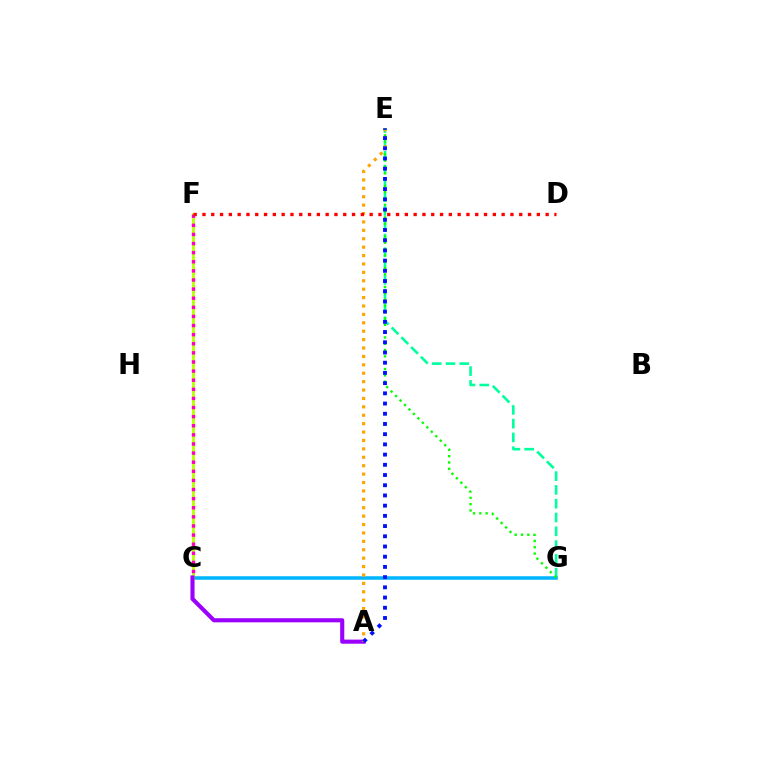{('E', 'G'): [{'color': '#00ff9d', 'line_style': 'dashed', 'thickness': 1.87}, {'color': '#08ff00', 'line_style': 'dotted', 'thickness': 1.72}], ('C', 'G'): [{'color': '#00b5ff', 'line_style': 'solid', 'thickness': 2.54}], ('C', 'F'): [{'color': '#b3ff00', 'line_style': 'solid', 'thickness': 2.0}, {'color': '#ff00bd', 'line_style': 'dotted', 'thickness': 2.48}], ('A', 'C'): [{'color': '#9b00ff', 'line_style': 'solid', 'thickness': 2.96}], ('A', 'E'): [{'color': '#ffa500', 'line_style': 'dotted', 'thickness': 2.28}, {'color': '#0010ff', 'line_style': 'dotted', 'thickness': 2.77}], ('D', 'F'): [{'color': '#ff0000', 'line_style': 'dotted', 'thickness': 2.39}]}